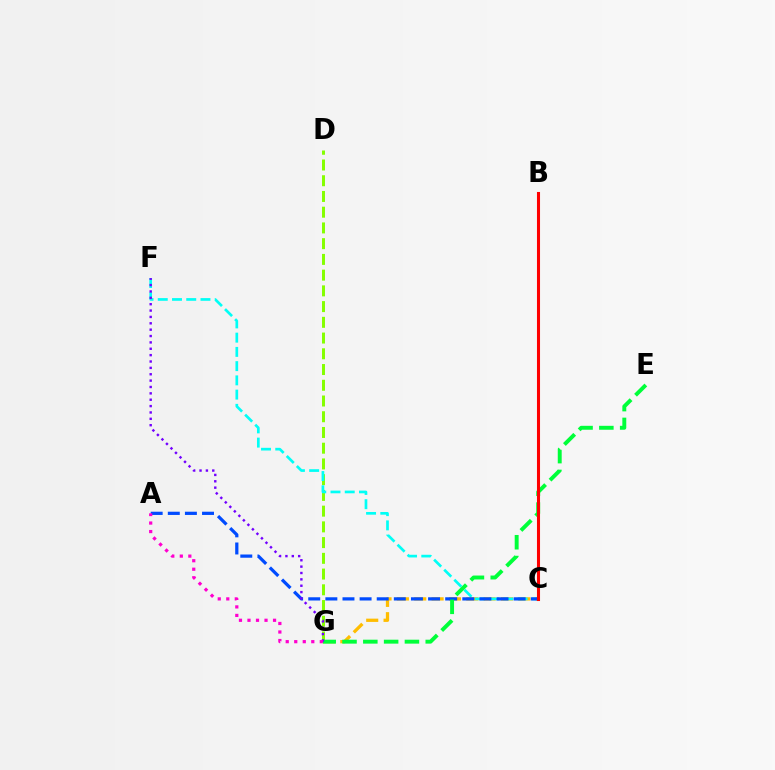{('C', 'G'): [{'color': '#ffbd00', 'line_style': 'dashed', 'thickness': 2.36}], ('D', 'G'): [{'color': '#84ff00', 'line_style': 'dashed', 'thickness': 2.14}], ('C', 'F'): [{'color': '#00fff6', 'line_style': 'dashed', 'thickness': 1.93}], ('A', 'C'): [{'color': '#004bff', 'line_style': 'dashed', 'thickness': 2.33}], ('E', 'G'): [{'color': '#00ff39', 'line_style': 'dashed', 'thickness': 2.83}], ('B', 'C'): [{'color': '#ff0000', 'line_style': 'solid', 'thickness': 2.2}], ('F', 'G'): [{'color': '#7200ff', 'line_style': 'dotted', 'thickness': 1.73}], ('A', 'G'): [{'color': '#ff00cf', 'line_style': 'dotted', 'thickness': 2.31}]}